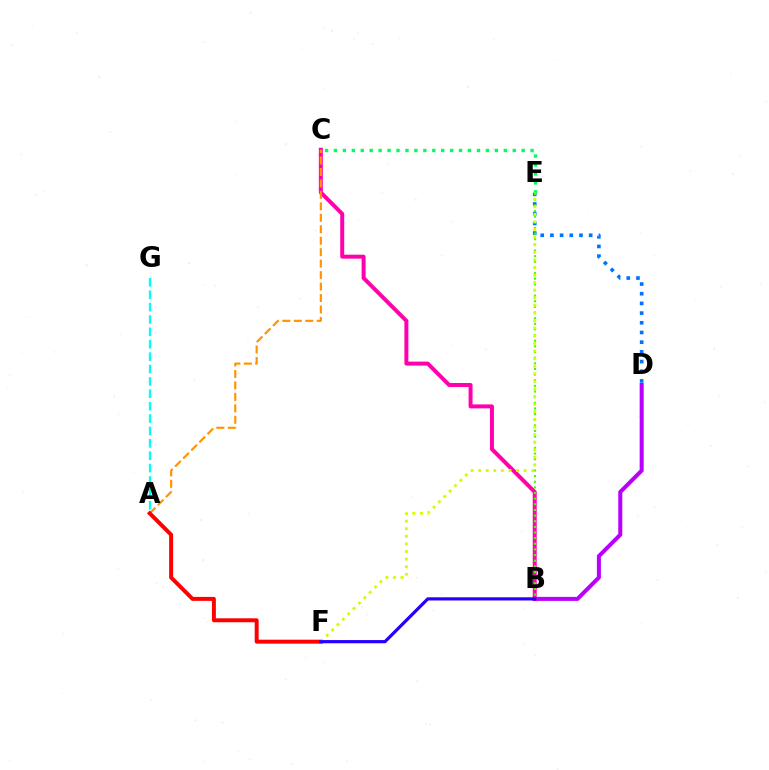{('B', 'C'): [{'color': '#ff00ac', 'line_style': 'solid', 'thickness': 2.87}], ('D', 'E'): [{'color': '#0074ff', 'line_style': 'dotted', 'thickness': 2.63}], ('A', 'G'): [{'color': '#00fff6', 'line_style': 'dashed', 'thickness': 1.68}], ('C', 'E'): [{'color': '#00ff5c', 'line_style': 'dotted', 'thickness': 2.43}], ('A', 'C'): [{'color': '#ff9400', 'line_style': 'dashed', 'thickness': 1.56}], ('B', 'E'): [{'color': '#3dff00', 'line_style': 'dotted', 'thickness': 1.53}], ('A', 'F'): [{'color': '#ff0000', 'line_style': 'solid', 'thickness': 2.85}], ('B', 'D'): [{'color': '#b900ff', 'line_style': 'solid', 'thickness': 2.9}], ('E', 'F'): [{'color': '#d1ff00', 'line_style': 'dotted', 'thickness': 2.06}], ('B', 'F'): [{'color': '#2500ff', 'line_style': 'solid', 'thickness': 2.3}]}